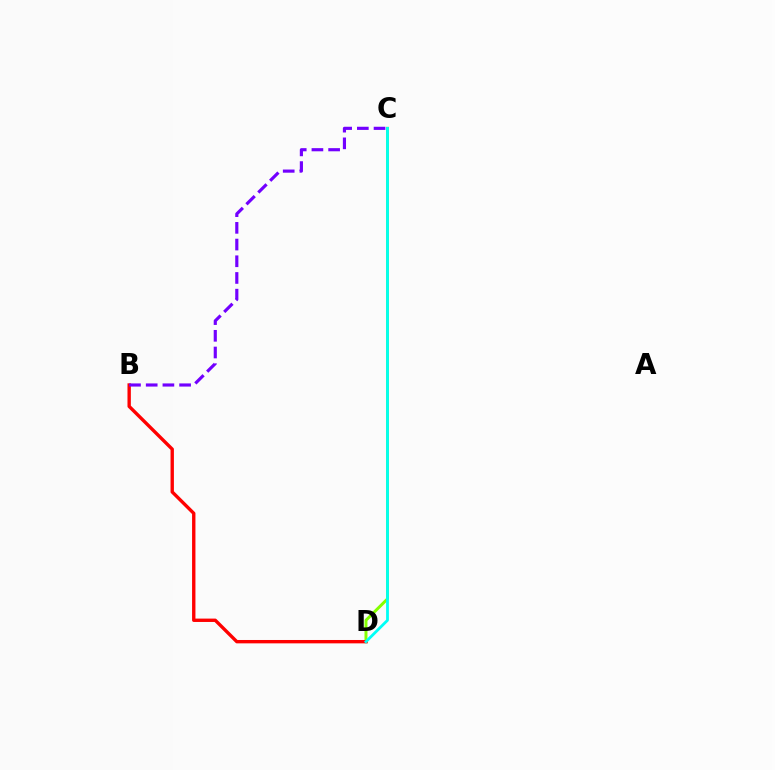{('C', 'D'): [{'color': '#84ff00', 'line_style': 'solid', 'thickness': 2.14}, {'color': '#00fff6', 'line_style': 'solid', 'thickness': 2.01}], ('B', 'D'): [{'color': '#ff0000', 'line_style': 'solid', 'thickness': 2.42}], ('B', 'C'): [{'color': '#7200ff', 'line_style': 'dashed', 'thickness': 2.27}]}